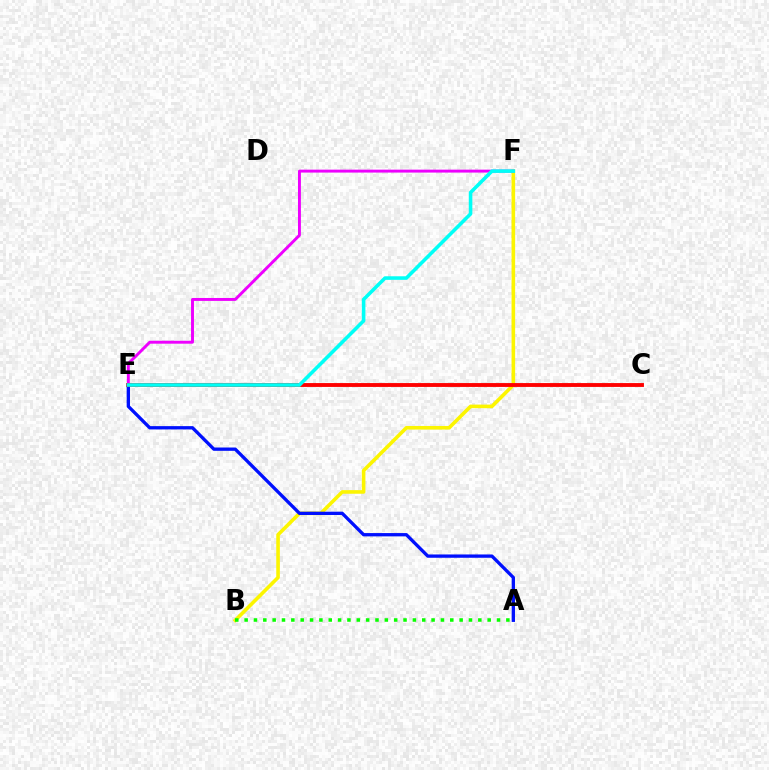{('B', 'F'): [{'color': '#fcf500', 'line_style': 'solid', 'thickness': 2.59}], ('E', 'F'): [{'color': '#ee00ff', 'line_style': 'solid', 'thickness': 2.11}, {'color': '#00fff6', 'line_style': 'solid', 'thickness': 2.57}], ('A', 'B'): [{'color': '#08ff00', 'line_style': 'dotted', 'thickness': 2.54}], ('A', 'E'): [{'color': '#0010ff', 'line_style': 'solid', 'thickness': 2.38}], ('C', 'E'): [{'color': '#ff0000', 'line_style': 'solid', 'thickness': 2.78}]}